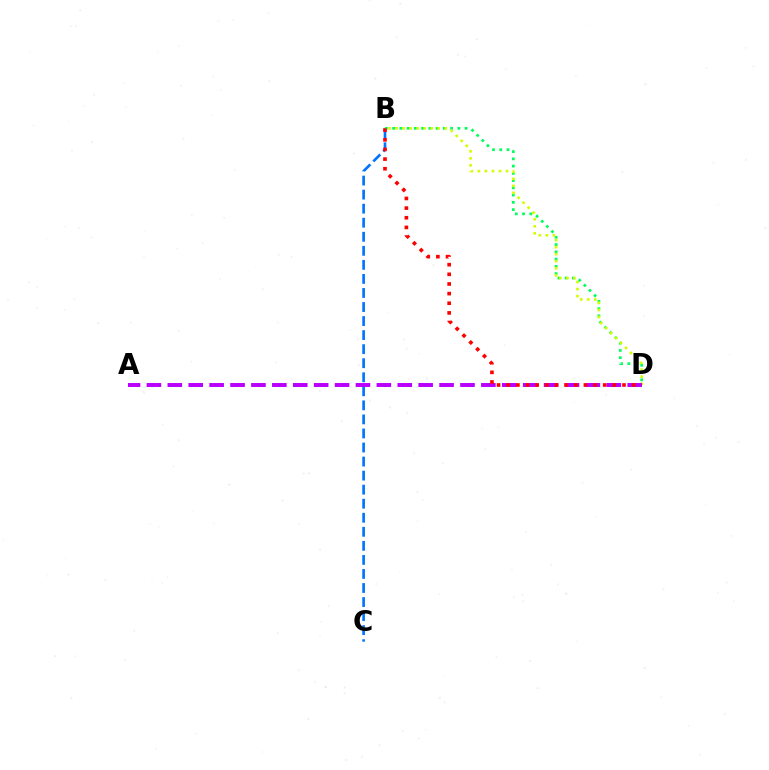{('B', 'C'): [{'color': '#0074ff', 'line_style': 'dashed', 'thickness': 1.91}], ('B', 'D'): [{'color': '#00ff5c', 'line_style': 'dotted', 'thickness': 1.97}, {'color': '#d1ff00', 'line_style': 'dotted', 'thickness': 1.91}, {'color': '#ff0000', 'line_style': 'dotted', 'thickness': 2.62}], ('A', 'D'): [{'color': '#b900ff', 'line_style': 'dashed', 'thickness': 2.84}]}